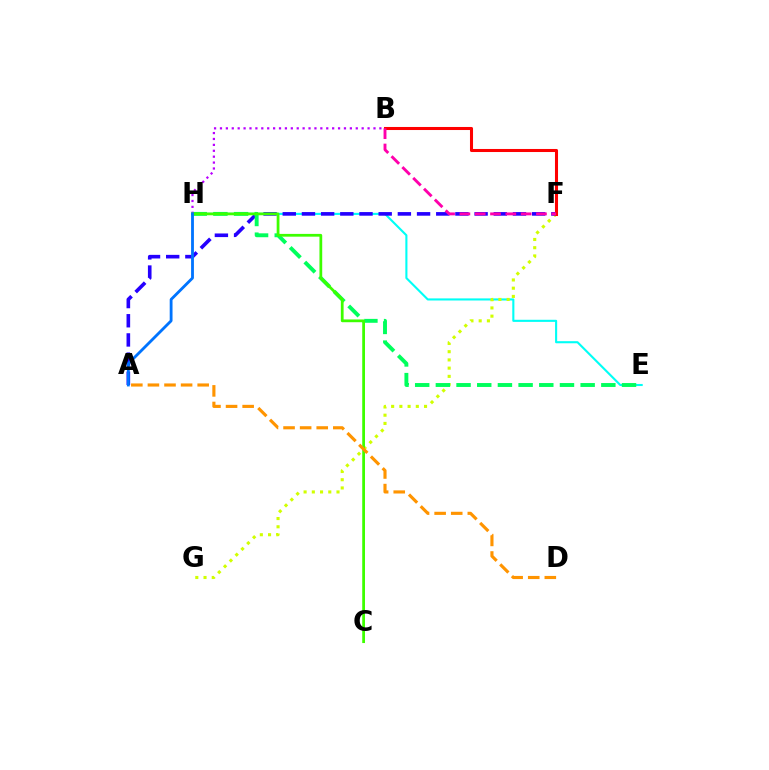{('E', 'H'): [{'color': '#00fff6', 'line_style': 'solid', 'thickness': 1.51}, {'color': '#00ff5c', 'line_style': 'dashed', 'thickness': 2.81}], ('F', 'G'): [{'color': '#d1ff00', 'line_style': 'dotted', 'thickness': 2.23}], ('A', 'F'): [{'color': '#2500ff', 'line_style': 'dashed', 'thickness': 2.61}], ('B', 'F'): [{'color': '#ff0000', 'line_style': 'solid', 'thickness': 2.2}, {'color': '#ff00ac', 'line_style': 'dashed', 'thickness': 2.08}], ('B', 'H'): [{'color': '#b900ff', 'line_style': 'dotted', 'thickness': 1.6}], ('C', 'H'): [{'color': '#3dff00', 'line_style': 'solid', 'thickness': 1.99}], ('A', 'D'): [{'color': '#ff9400', 'line_style': 'dashed', 'thickness': 2.25}], ('A', 'H'): [{'color': '#0074ff', 'line_style': 'solid', 'thickness': 2.03}]}